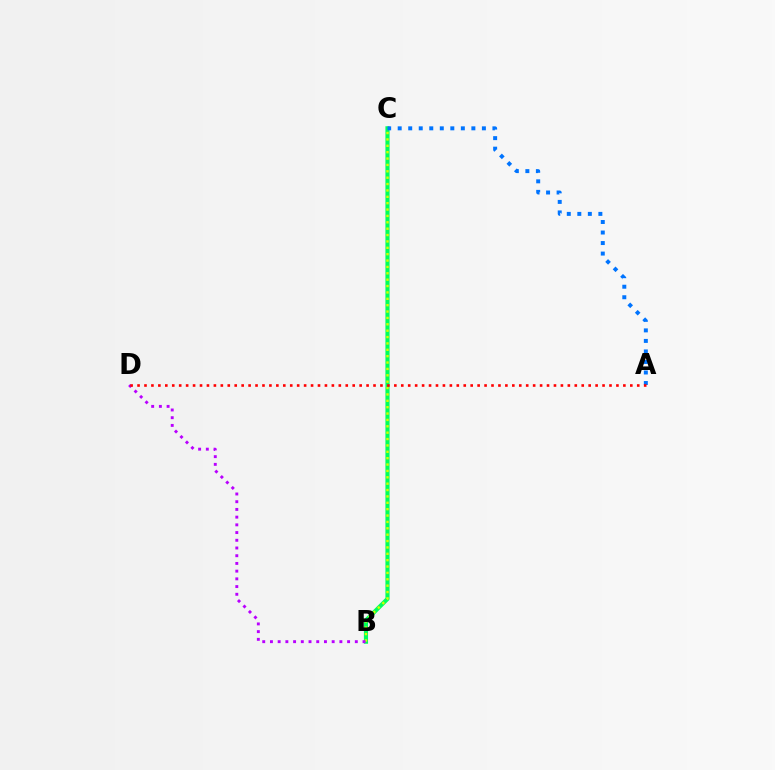{('B', 'C'): [{'color': '#00ff5c', 'line_style': 'solid', 'thickness': 2.99}, {'color': '#d1ff00', 'line_style': 'dotted', 'thickness': 1.73}], ('A', 'C'): [{'color': '#0074ff', 'line_style': 'dotted', 'thickness': 2.86}], ('B', 'D'): [{'color': '#b900ff', 'line_style': 'dotted', 'thickness': 2.1}], ('A', 'D'): [{'color': '#ff0000', 'line_style': 'dotted', 'thickness': 1.89}]}